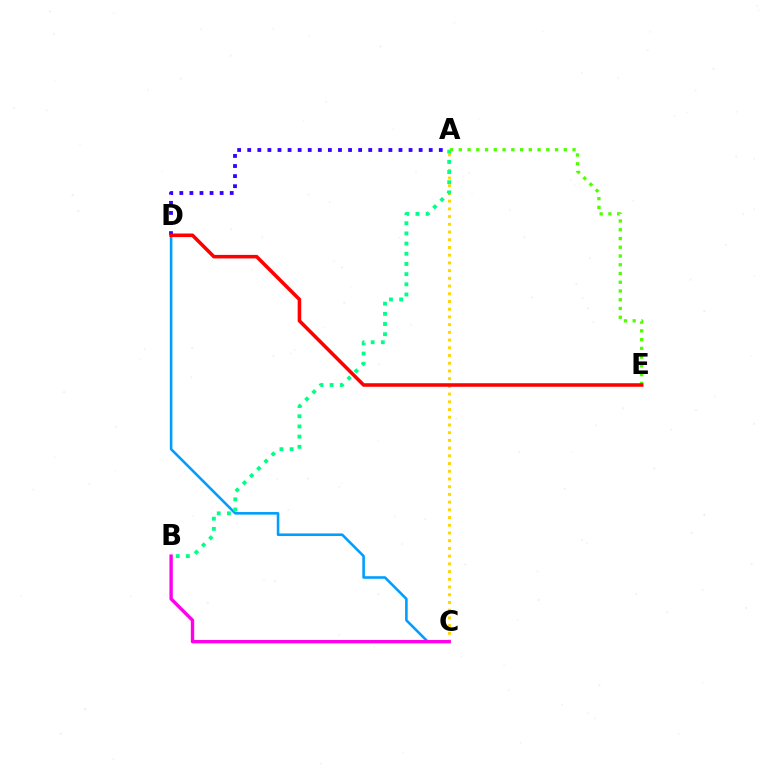{('C', 'D'): [{'color': '#009eff', 'line_style': 'solid', 'thickness': 1.86}], ('A', 'D'): [{'color': '#3700ff', 'line_style': 'dotted', 'thickness': 2.74}], ('A', 'C'): [{'color': '#ffd500', 'line_style': 'dotted', 'thickness': 2.1}], ('A', 'B'): [{'color': '#00ff86', 'line_style': 'dotted', 'thickness': 2.77}], ('B', 'C'): [{'color': '#ff00ed', 'line_style': 'solid', 'thickness': 2.42}], ('A', 'E'): [{'color': '#4fff00', 'line_style': 'dotted', 'thickness': 2.38}], ('D', 'E'): [{'color': '#ff0000', 'line_style': 'solid', 'thickness': 2.56}]}